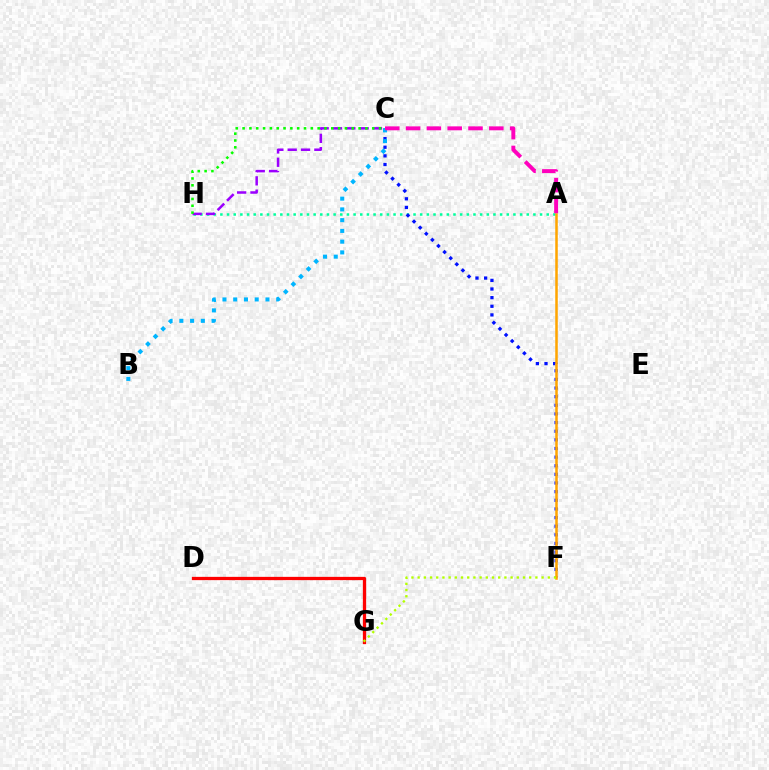{('A', 'H'): [{'color': '#00ff9d', 'line_style': 'dotted', 'thickness': 1.81}], ('C', 'F'): [{'color': '#0010ff', 'line_style': 'dotted', 'thickness': 2.35}], ('A', 'F'): [{'color': '#ffa500', 'line_style': 'solid', 'thickness': 1.82}], ('B', 'C'): [{'color': '#00b5ff', 'line_style': 'dotted', 'thickness': 2.92}], ('C', 'H'): [{'color': '#9b00ff', 'line_style': 'dashed', 'thickness': 1.81}, {'color': '#08ff00', 'line_style': 'dotted', 'thickness': 1.85}], ('A', 'C'): [{'color': '#ff00bd', 'line_style': 'dashed', 'thickness': 2.83}], ('D', 'G'): [{'color': '#ff0000', 'line_style': 'solid', 'thickness': 2.35}], ('F', 'G'): [{'color': '#b3ff00', 'line_style': 'dotted', 'thickness': 1.68}]}